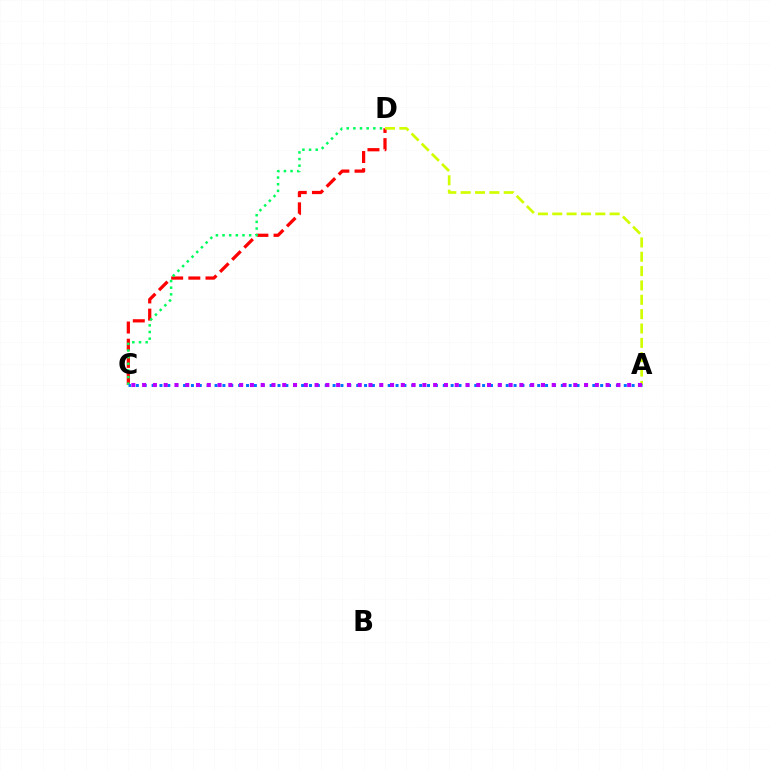{('C', 'D'): [{'color': '#ff0000', 'line_style': 'dashed', 'thickness': 2.33}, {'color': '#00ff5c', 'line_style': 'dotted', 'thickness': 1.81}], ('A', 'D'): [{'color': '#d1ff00', 'line_style': 'dashed', 'thickness': 1.95}], ('A', 'C'): [{'color': '#0074ff', 'line_style': 'dotted', 'thickness': 2.14}, {'color': '#b900ff', 'line_style': 'dotted', 'thickness': 2.93}]}